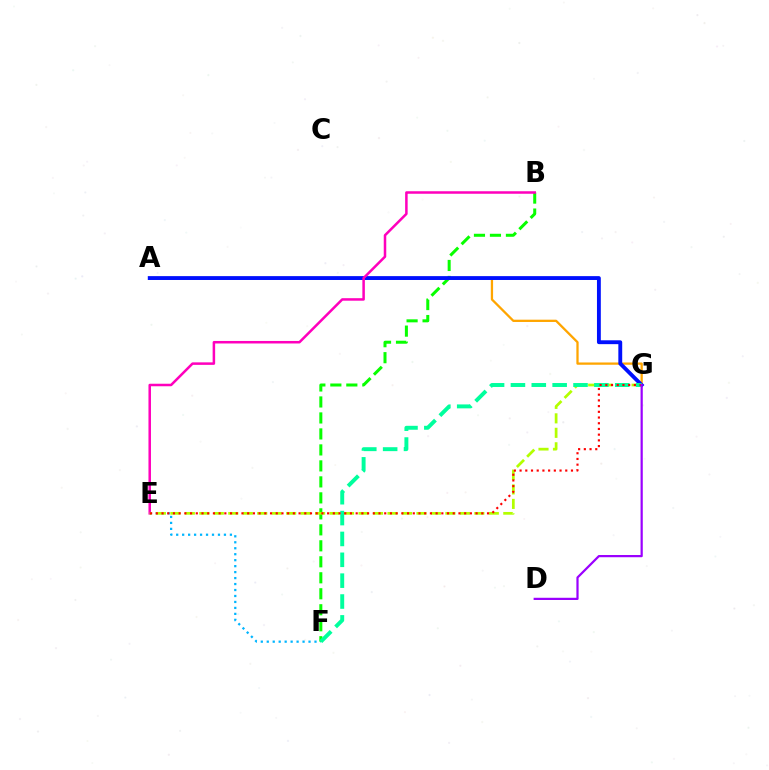{('E', 'F'): [{'color': '#00b5ff', 'line_style': 'dotted', 'thickness': 1.62}], ('B', 'F'): [{'color': '#08ff00', 'line_style': 'dashed', 'thickness': 2.17}], ('A', 'G'): [{'color': '#ffa500', 'line_style': 'solid', 'thickness': 1.64}, {'color': '#0010ff', 'line_style': 'solid', 'thickness': 2.78}], ('B', 'E'): [{'color': '#ff00bd', 'line_style': 'solid', 'thickness': 1.81}], ('E', 'G'): [{'color': '#b3ff00', 'line_style': 'dashed', 'thickness': 1.97}, {'color': '#ff0000', 'line_style': 'dotted', 'thickness': 1.55}], ('F', 'G'): [{'color': '#00ff9d', 'line_style': 'dashed', 'thickness': 2.83}], ('D', 'G'): [{'color': '#9b00ff', 'line_style': 'solid', 'thickness': 1.6}]}